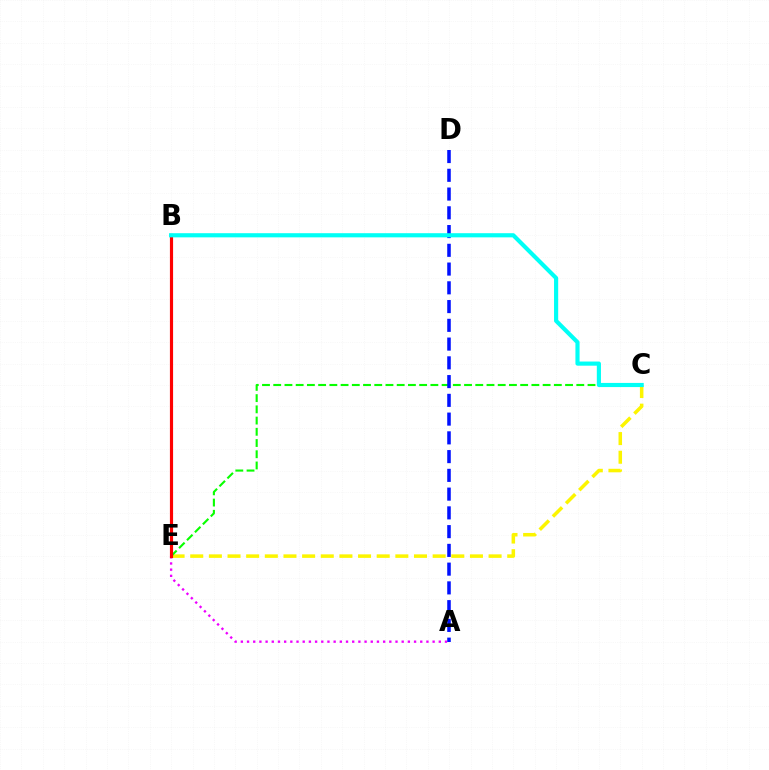{('C', 'E'): [{'color': '#fcf500', 'line_style': 'dashed', 'thickness': 2.53}, {'color': '#08ff00', 'line_style': 'dashed', 'thickness': 1.52}], ('A', 'E'): [{'color': '#ee00ff', 'line_style': 'dotted', 'thickness': 1.68}], ('B', 'E'): [{'color': '#ff0000', 'line_style': 'solid', 'thickness': 2.28}], ('A', 'D'): [{'color': '#0010ff', 'line_style': 'dashed', 'thickness': 2.55}], ('B', 'C'): [{'color': '#00fff6', 'line_style': 'solid', 'thickness': 2.99}]}